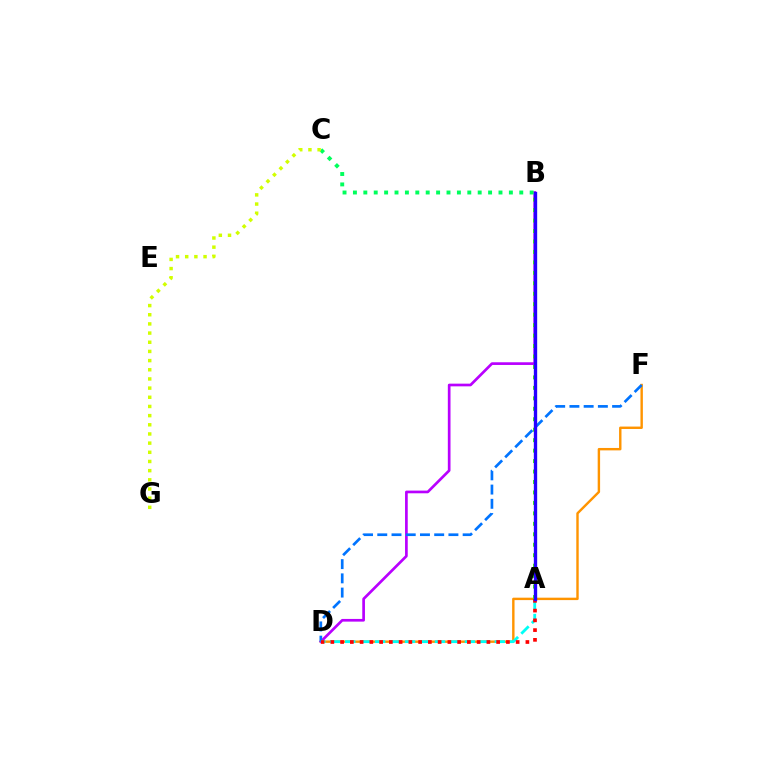{('D', 'F'): [{'color': '#ff9400', 'line_style': 'solid', 'thickness': 1.74}, {'color': '#0074ff', 'line_style': 'dashed', 'thickness': 1.93}], ('B', 'D'): [{'color': '#b900ff', 'line_style': 'solid', 'thickness': 1.94}], ('A', 'D'): [{'color': '#00fff6', 'line_style': 'dashed', 'thickness': 2.03}, {'color': '#ff0000', 'line_style': 'dotted', 'thickness': 2.65}], ('A', 'B'): [{'color': '#ff00ac', 'line_style': 'dotted', 'thickness': 2.01}, {'color': '#3dff00', 'line_style': 'dotted', 'thickness': 2.84}, {'color': '#2500ff', 'line_style': 'solid', 'thickness': 2.41}], ('B', 'C'): [{'color': '#00ff5c', 'line_style': 'dotted', 'thickness': 2.82}], ('C', 'G'): [{'color': '#d1ff00', 'line_style': 'dotted', 'thickness': 2.49}]}